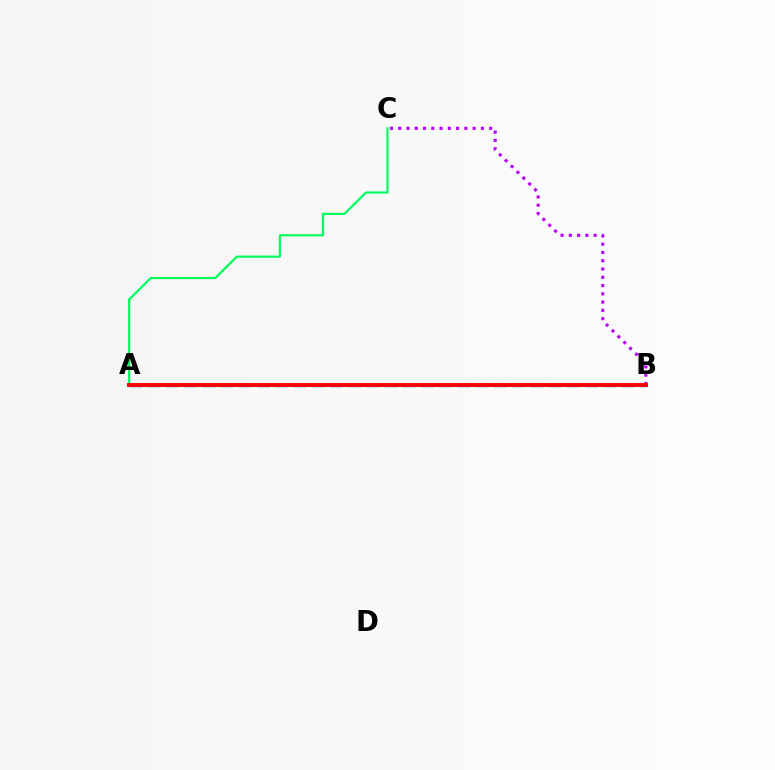{('A', 'B'): [{'color': '#d1ff00', 'line_style': 'solid', 'thickness': 2.18}, {'color': '#0074ff', 'line_style': 'dashed', 'thickness': 2.48}, {'color': '#ff0000', 'line_style': 'solid', 'thickness': 2.82}], ('B', 'C'): [{'color': '#b900ff', 'line_style': 'dotted', 'thickness': 2.25}], ('A', 'C'): [{'color': '#00ff5c', 'line_style': 'solid', 'thickness': 1.59}]}